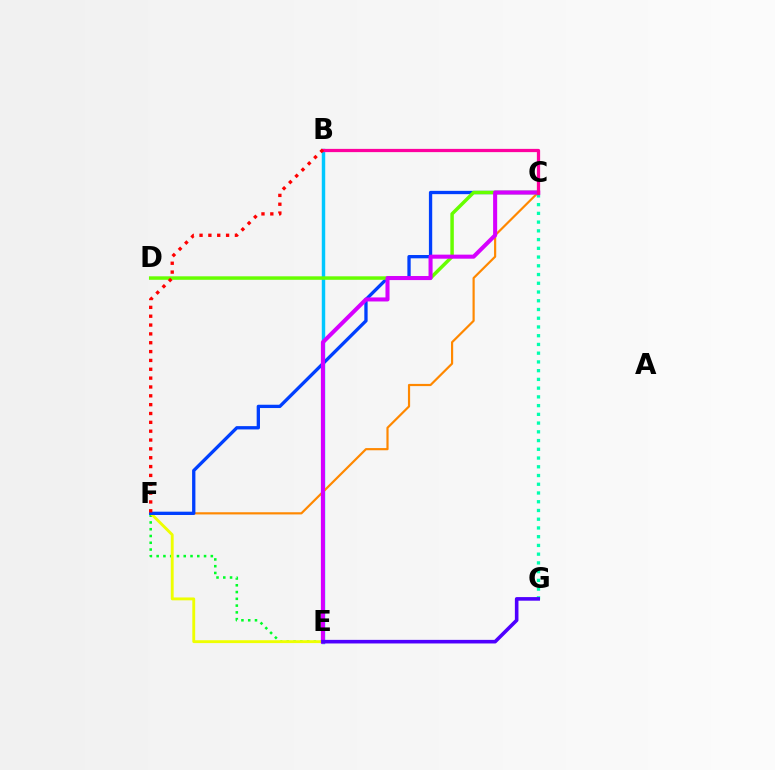{('B', 'E'): [{'color': '#00c7ff', 'line_style': 'solid', 'thickness': 2.48}], ('E', 'F'): [{'color': '#00ff27', 'line_style': 'dotted', 'thickness': 1.84}, {'color': '#eeff00', 'line_style': 'solid', 'thickness': 2.07}], ('C', 'F'): [{'color': '#ff8800', 'line_style': 'solid', 'thickness': 1.57}, {'color': '#003fff', 'line_style': 'solid', 'thickness': 2.38}], ('C', 'G'): [{'color': '#00ffaf', 'line_style': 'dotted', 'thickness': 2.37}], ('C', 'D'): [{'color': '#66ff00', 'line_style': 'solid', 'thickness': 2.51}], ('C', 'E'): [{'color': '#d600ff', 'line_style': 'solid', 'thickness': 2.92}], ('B', 'C'): [{'color': '#ff00a0', 'line_style': 'solid', 'thickness': 2.34}], ('B', 'F'): [{'color': '#ff0000', 'line_style': 'dotted', 'thickness': 2.4}], ('E', 'G'): [{'color': '#4f00ff', 'line_style': 'solid', 'thickness': 2.59}]}